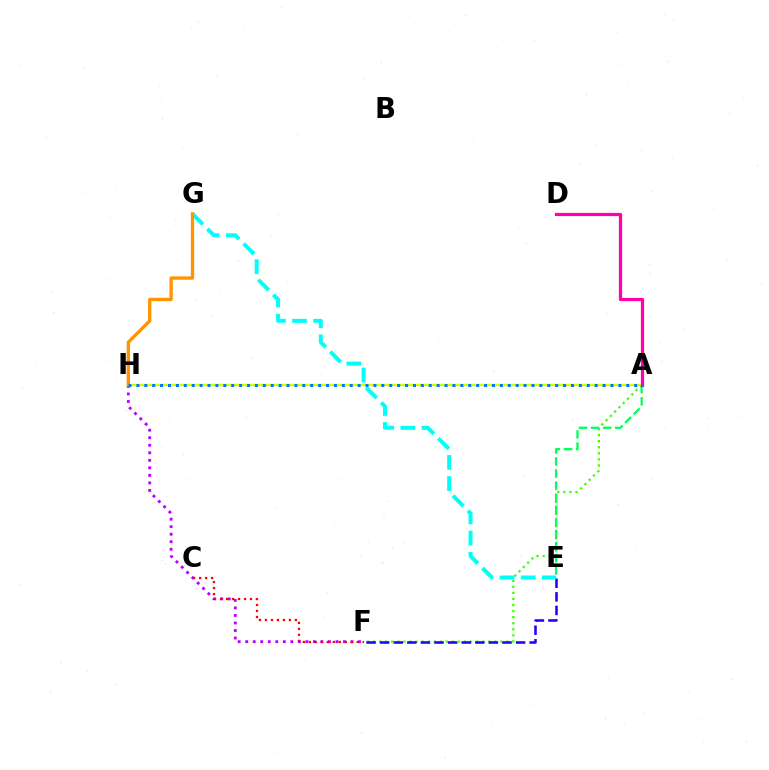{('A', 'F'): [{'color': '#3dff00', 'line_style': 'dotted', 'thickness': 1.65}], ('A', 'H'): [{'color': '#d1ff00', 'line_style': 'solid', 'thickness': 1.73}, {'color': '#0074ff', 'line_style': 'dotted', 'thickness': 2.15}], ('A', 'E'): [{'color': '#00ff5c', 'line_style': 'dashed', 'thickness': 1.64}], ('A', 'D'): [{'color': '#ff00ac', 'line_style': 'solid', 'thickness': 2.32}], ('F', 'H'): [{'color': '#b900ff', 'line_style': 'dotted', 'thickness': 2.04}], ('E', 'F'): [{'color': '#2500ff', 'line_style': 'dashed', 'thickness': 1.85}], ('E', 'G'): [{'color': '#00fff6', 'line_style': 'dashed', 'thickness': 2.87}], ('G', 'H'): [{'color': '#ff9400', 'line_style': 'solid', 'thickness': 2.39}], ('C', 'F'): [{'color': '#ff0000', 'line_style': 'dotted', 'thickness': 1.63}]}